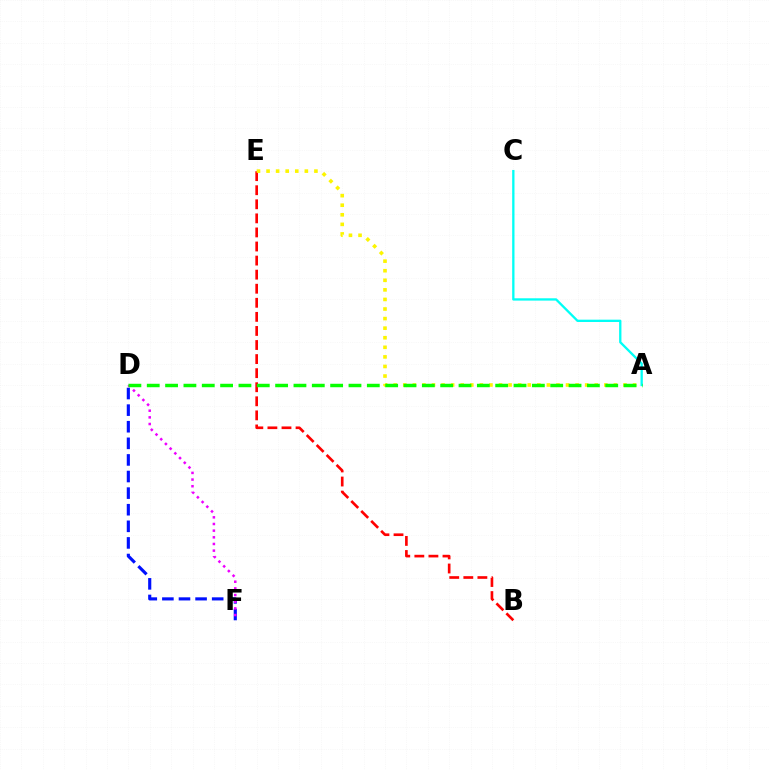{('B', 'E'): [{'color': '#ff0000', 'line_style': 'dashed', 'thickness': 1.91}], ('A', 'E'): [{'color': '#fcf500', 'line_style': 'dotted', 'thickness': 2.6}], ('D', 'F'): [{'color': '#0010ff', 'line_style': 'dashed', 'thickness': 2.25}, {'color': '#ee00ff', 'line_style': 'dotted', 'thickness': 1.81}], ('A', 'C'): [{'color': '#00fff6', 'line_style': 'solid', 'thickness': 1.66}], ('A', 'D'): [{'color': '#08ff00', 'line_style': 'dashed', 'thickness': 2.49}]}